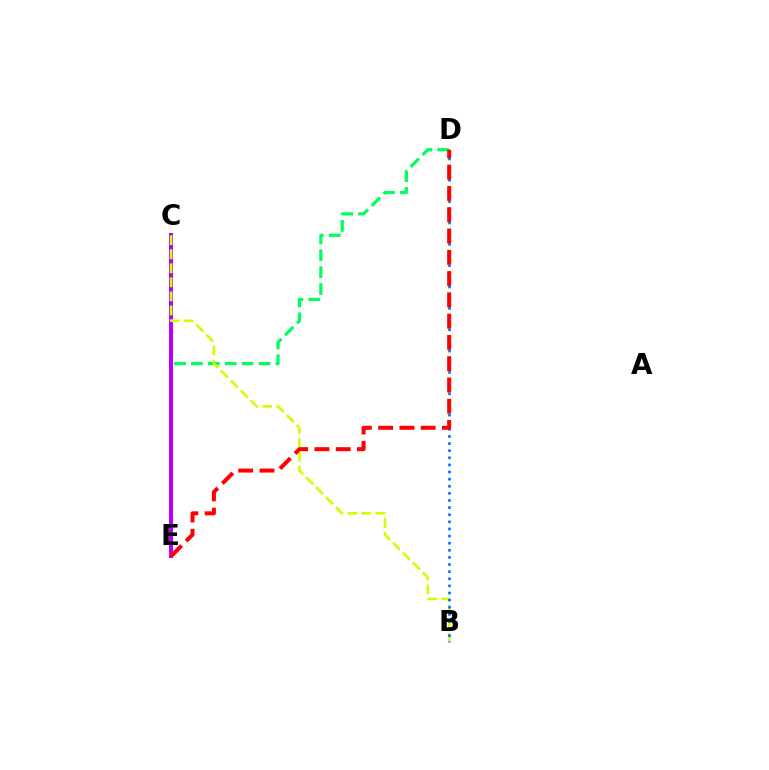{('D', 'E'): [{'color': '#00ff5c', 'line_style': 'dashed', 'thickness': 2.3}, {'color': '#ff0000', 'line_style': 'dashed', 'thickness': 2.89}], ('C', 'E'): [{'color': '#b900ff', 'line_style': 'solid', 'thickness': 2.89}], ('B', 'C'): [{'color': '#d1ff00', 'line_style': 'dashed', 'thickness': 1.91}], ('B', 'D'): [{'color': '#0074ff', 'line_style': 'dotted', 'thickness': 1.93}]}